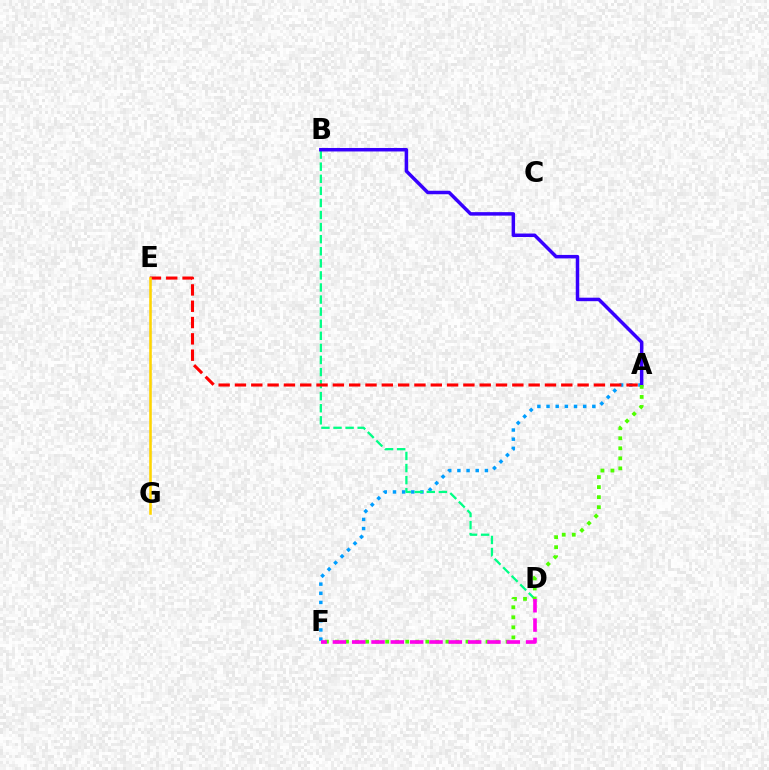{('A', 'F'): [{'color': '#009eff', 'line_style': 'dotted', 'thickness': 2.49}, {'color': '#4fff00', 'line_style': 'dotted', 'thickness': 2.73}], ('B', 'D'): [{'color': '#00ff86', 'line_style': 'dashed', 'thickness': 1.64}], ('A', 'B'): [{'color': '#3700ff', 'line_style': 'solid', 'thickness': 2.51}], ('A', 'E'): [{'color': '#ff0000', 'line_style': 'dashed', 'thickness': 2.22}], ('E', 'G'): [{'color': '#ffd500', 'line_style': 'solid', 'thickness': 1.85}], ('D', 'F'): [{'color': '#ff00ed', 'line_style': 'dashed', 'thickness': 2.62}]}